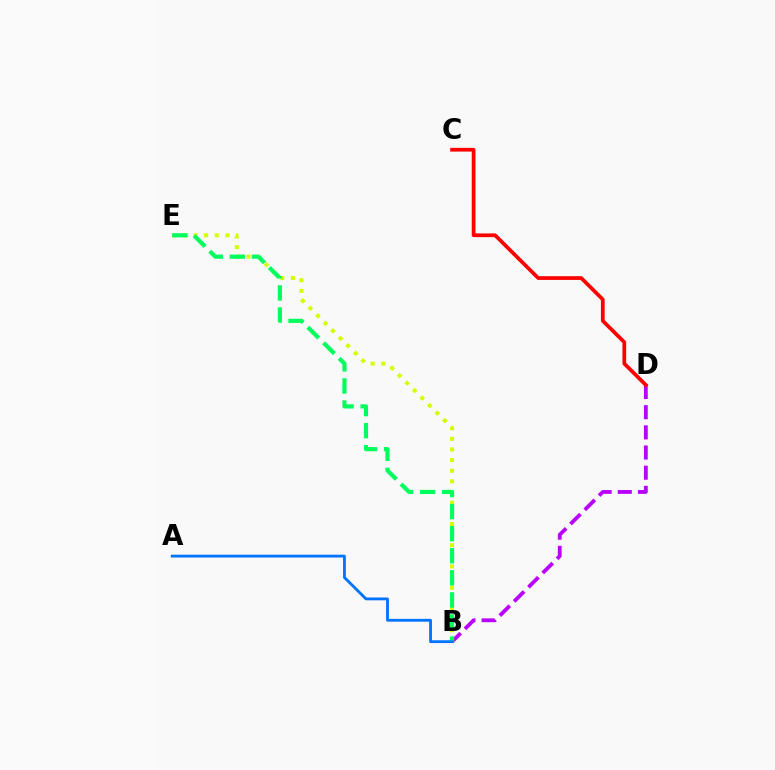{('B', 'D'): [{'color': '#b900ff', 'line_style': 'dashed', 'thickness': 2.74}], ('B', 'E'): [{'color': '#d1ff00', 'line_style': 'dotted', 'thickness': 2.89}, {'color': '#00ff5c', 'line_style': 'dashed', 'thickness': 3.0}], ('C', 'D'): [{'color': '#ff0000', 'line_style': 'solid', 'thickness': 2.68}], ('A', 'B'): [{'color': '#0074ff', 'line_style': 'solid', 'thickness': 2.03}]}